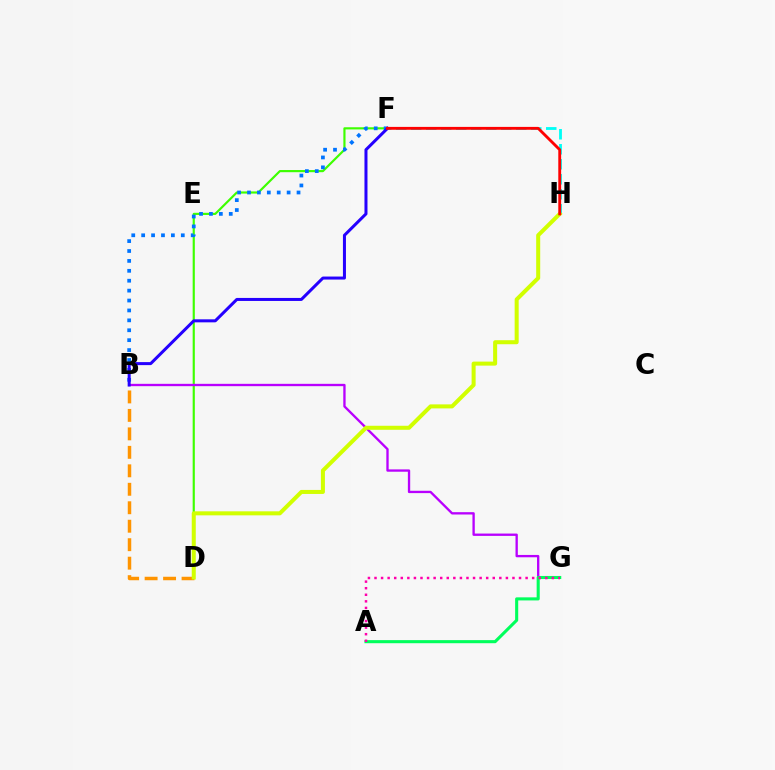{('D', 'F'): [{'color': '#3dff00', 'line_style': 'solid', 'thickness': 1.56}], ('B', 'G'): [{'color': '#b900ff', 'line_style': 'solid', 'thickness': 1.68}], ('F', 'H'): [{'color': '#00fff6', 'line_style': 'dashed', 'thickness': 2.04}, {'color': '#ff0000', 'line_style': 'solid', 'thickness': 2.06}], ('B', 'D'): [{'color': '#ff9400', 'line_style': 'dashed', 'thickness': 2.51}], ('D', 'H'): [{'color': '#d1ff00', 'line_style': 'solid', 'thickness': 2.89}], ('A', 'G'): [{'color': '#00ff5c', 'line_style': 'solid', 'thickness': 2.22}, {'color': '#ff00ac', 'line_style': 'dotted', 'thickness': 1.78}], ('B', 'F'): [{'color': '#0074ff', 'line_style': 'dotted', 'thickness': 2.69}, {'color': '#2500ff', 'line_style': 'solid', 'thickness': 2.17}]}